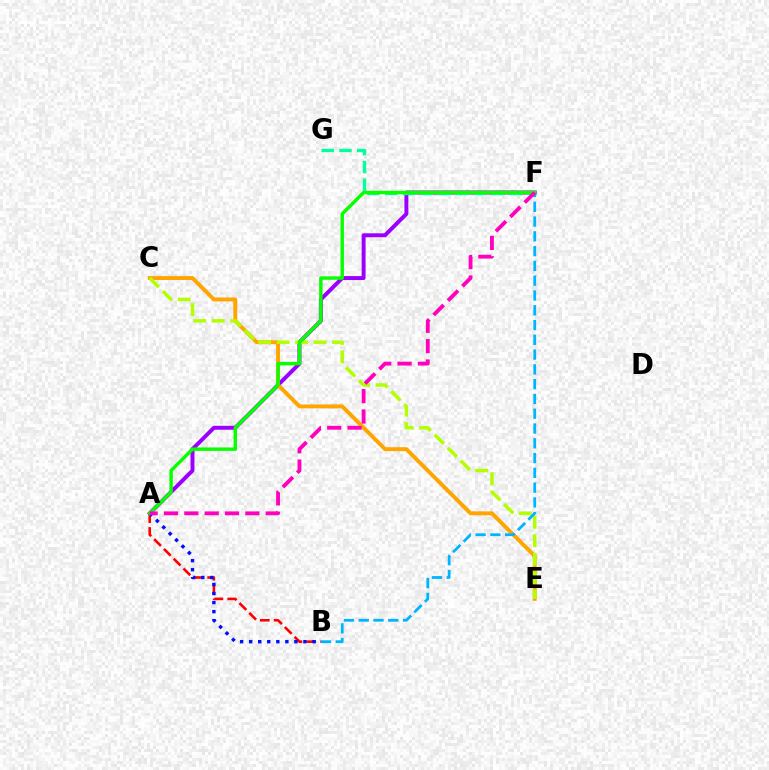{('A', 'F'): [{'color': '#9b00ff', 'line_style': 'solid', 'thickness': 2.85}, {'color': '#08ff00', 'line_style': 'solid', 'thickness': 2.47}, {'color': '#ff00bd', 'line_style': 'dashed', 'thickness': 2.76}], ('C', 'E'): [{'color': '#ffa500', 'line_style': 'solid', 'thickness': 2.82}, {'color': '#b3ff00', 'line_style': 'dashed', 'thickness': 2.51}], ('F', 'G'): [{'color': '#00ff9d', 'line_style': 'dashed', 'thickness': 2.41}], ('B', 'F'): [{'color': '#00b5ff', 'line_style': 'dashed', 'thickness': 2.01}], ('A', 'B'): [{'color': '#ff0000', 'line_style': 'dashed', 'thickness': 1.88}, {'color': '#0010ff', 'line_style': 'dotted', 'thickness': 2.46}]}